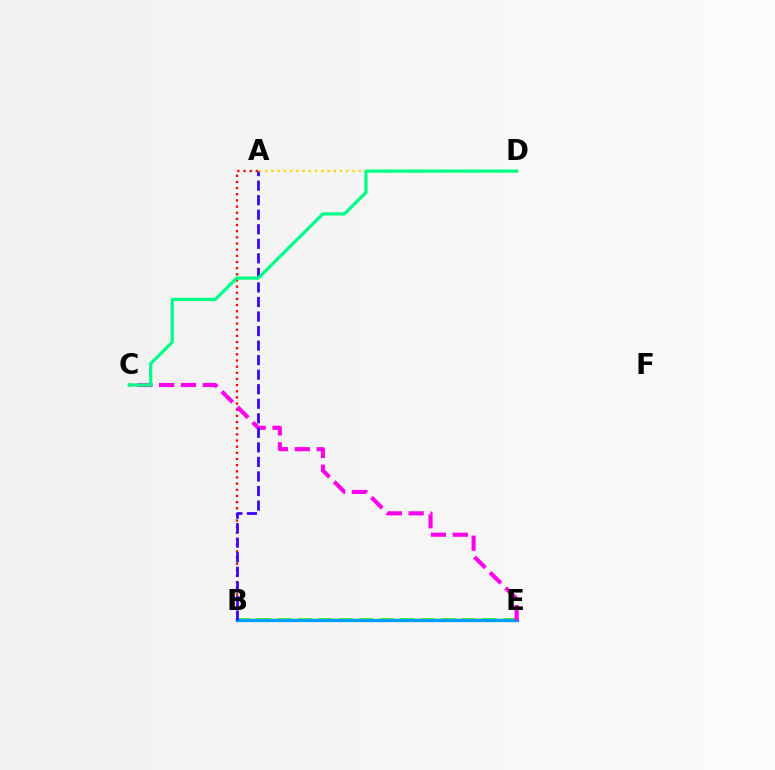{('A', 'B'): [{'color': '#ff0000', 'line_style': 'dotted', 'thickness': 1.67}, {'color': '#3700ff', 'line_style': 'dashed', 'thickness': 1.98}], ('B', 'E'): [{'color': '#4fff00', 'line_style': 'dashed', 'thickness': 2.79}, {'color': '#009eff', 'line_style': 'solid', 'thickness': 2.39}], ('A', 'D'): [{'color': '#ffd500', 'line_style': 'dotted', 'thickness': 1.7}], ('C', 'E'): [{'color': '#ff00ed', 'line_style': 'dashed', 'thickness': 2.97}], ('C', 'D'): [{'color': '#00ff86', 'line_style': 'solid', 'thickness': 2.35}]}